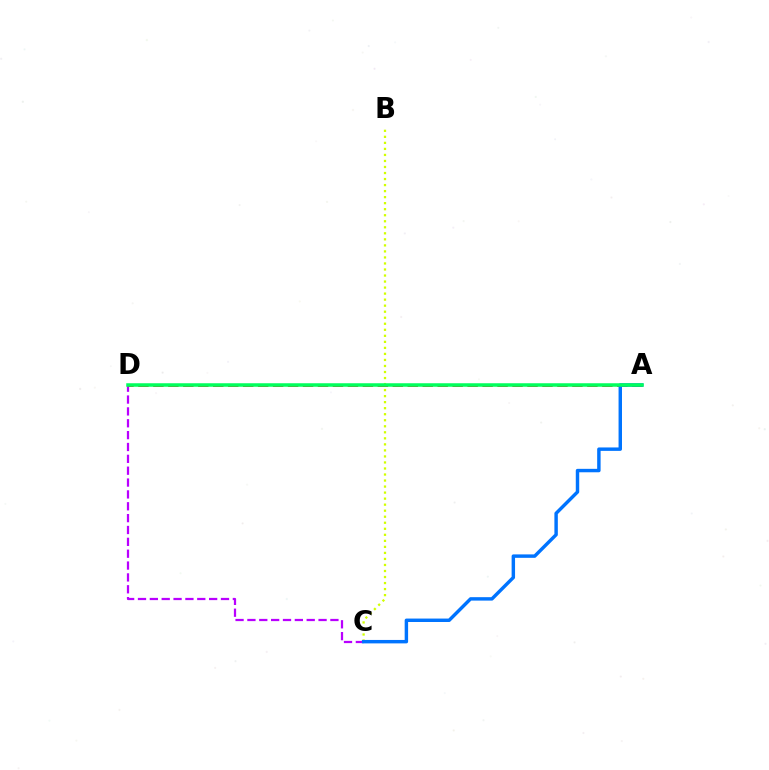{('C', 'D'): [{'color': '#b900ff', 'line_style': 'dashed', 'thickness': 1.61}], ('A', 'D'): [{'color': '#ff0000', 'line_style': 'dashed', 'thickness': 2.03}, {'color': '#00ff5c', 'line_style': 'solid', 'thickness': 2.52}], ('B', 'C'): [{'color': '#d1ff00', 'line_style': 'dotted', 'thickness': 1.64}], ('A', 'C'): [{'color': '#0074ff', 'line_style': 'solid', 'thickness': 2.47}]}